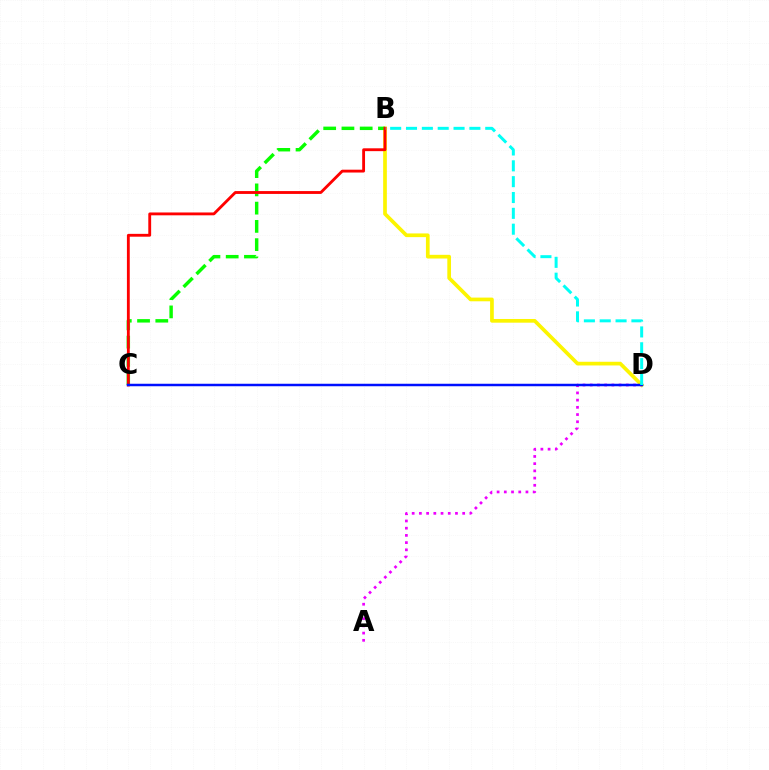{('B', 'D'): [{'color': '#fcf500', 'line_style': 'solid', 'thickness': 2.66}, {'color': '#00fff6', 'line_style': 'dashed', 'thickness': 2.15}], ('B', 'C'): [{'color': '#08ff00', 'line_style': 'dashed', 'thickness': 2.48}, {'color': '#ff0000', 'line_style': 'solid', 'thickness': 2.05}], ('A', 'D'): [{'color': '#ee00ff', 'line_style': 'dotted', 'thickness': 1.96}], ('C', 'D'): [{'color': '#0010ff', 'line_style': 'solid', 'thickness': 1.79}]}